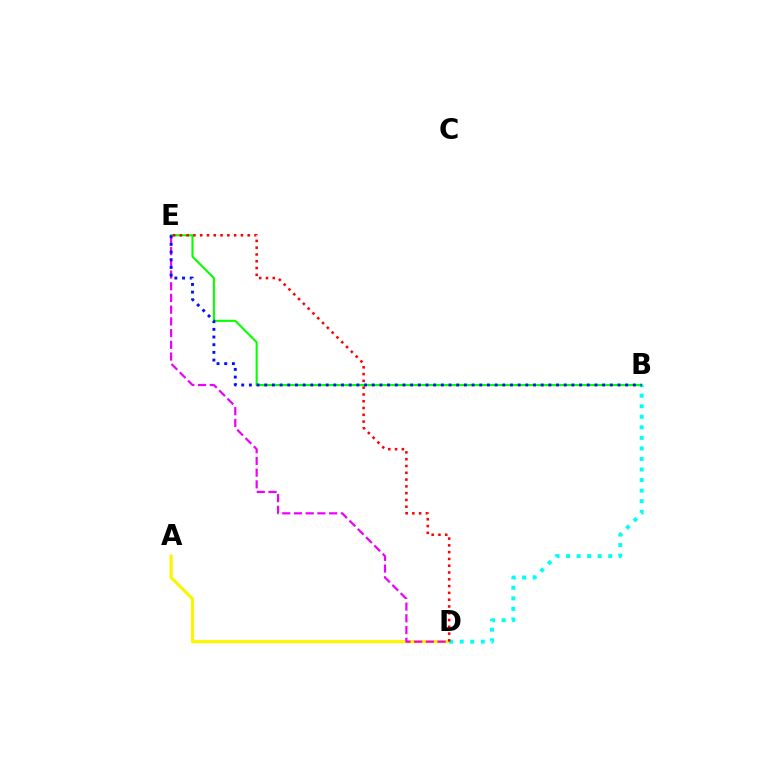{('A', 'D'): [{'color': '#fcf500', 'line_style': 'solid', 'thickness': 2.26}], ('B', 'E'): [{'color': '#08ff00', 'line_style': 'solid', 'thickness': 1.52}, {'color': '#0010ff', 'line_style': 'dotted', 'thickness': 2.09}], ('B', 'D'): [{'color': '#00fff6', 'line_style': 'dotted', 'thickness': 2.87}], ('D', 'E'): [{'color': '#ee00ff', 'line_style': 'dashed', 'thickness': 1.59}, {'color': '#ff0000', 'line_style': 'dotted', 'thickness': 1.84}]}